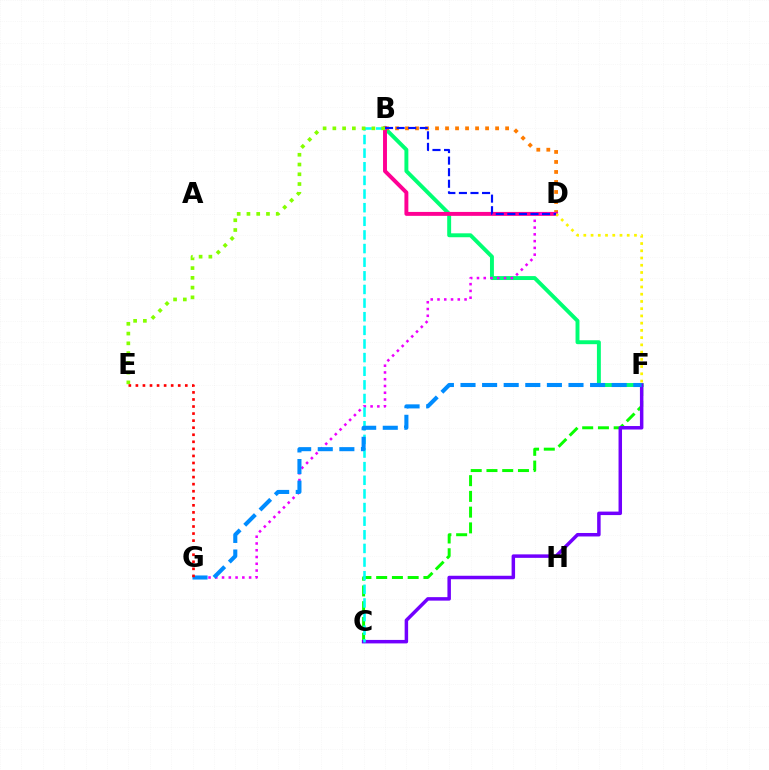{('B', 'F'): [{'color': '#00ff74', 'line_style': 'solid', 'thickness': 2.82}], ('C', 'F'): [{'color': '#08ff00', 'line_style': 'dashed', 'thickness': 2.14}, {'color': '#7200ff', 'line_style': 'solid', 'thickness': 2.51}], ('B', 'D'): [{'color': '#ff7c00', 'line_style': 'dotted', 'thickness': 2.72}, {'color': '#ff0094', 'line_style': 'solid', 'thickness': 2.83}, {'color': '#0010ff', 'line_style': 'dashed', 'thickness': 1.57}], ('D', 'F'): [{'color': '#fcf500', 'line_style': 'dotted', 'thickness': 1.97}], ('D', 'G'): [{'color': '#ee00ff', 'line_style': 'dotted', 'thickness': 1.84}], ('B', 'C'): [{'color': '#00fff6', 'line_style': 'dashed', 'thickness': 1.85}], ('B', 'E'): [{'color': '#84ff00', 'line_style': 'dotted', 'thickness': 2.65}], ('F', 'G'): [{'color': '#008cff', 'line_style': 'dashed', 'thickness': 2.93}], ('E', 'G'): [{'color': '#ff0000', 'line_style': 'dotted', 'thickness': 1.92}]}